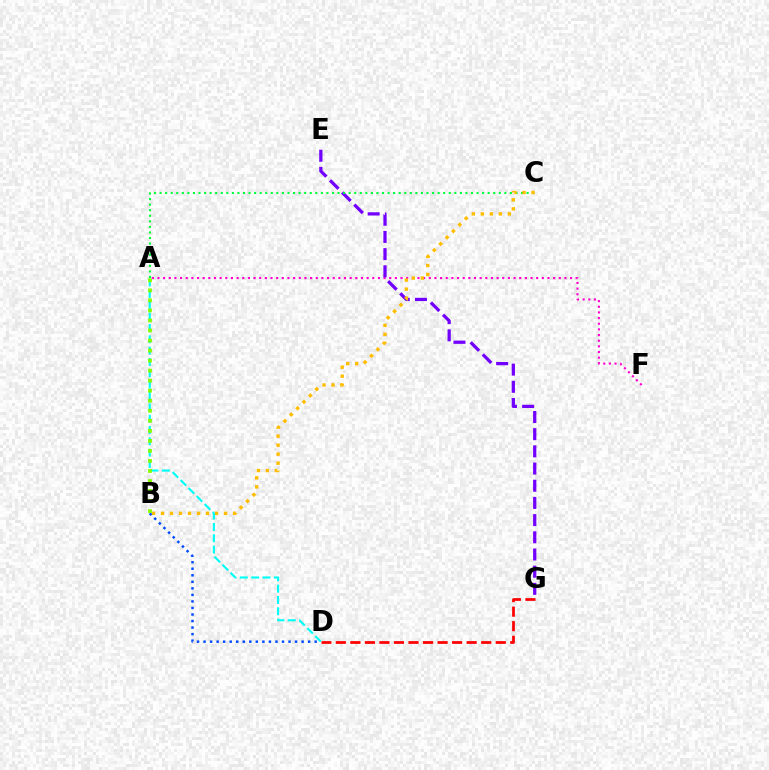{('A', 'F'): [{'color': '#ff00cf', 'line_style': 'dotted', 'thickness': 1.54}], ('E', 'G'): [{'color': '#7200ff', 'line_style': 'dashed', 'thickness': 2.33}], ('A', 'C'): [{'color': '#00ff39', 'line_style': 'dotted', 'thickness': 1.51}], ('B', 'C'): [{'color': '#ffbd00', 'line_style': 'dotted', 'thickness': 2.45}], ('B', 'D'): [{'color': '#004bff', 'line_style': 'dotted', 'thickness': 1.78}], ('D', 'G'): [{'color': '#ff0000', 'line_style': 'dashed', 'thickness': 1.97}], ('A', 'D'): [{'color': '#00fff6', 'line_style': 'dashed', 'thickness': 1.54}], ('A', 'B'): [{'color': '#84ff00', 'line_style': 'dotted', 'thickness': 2.73}]}